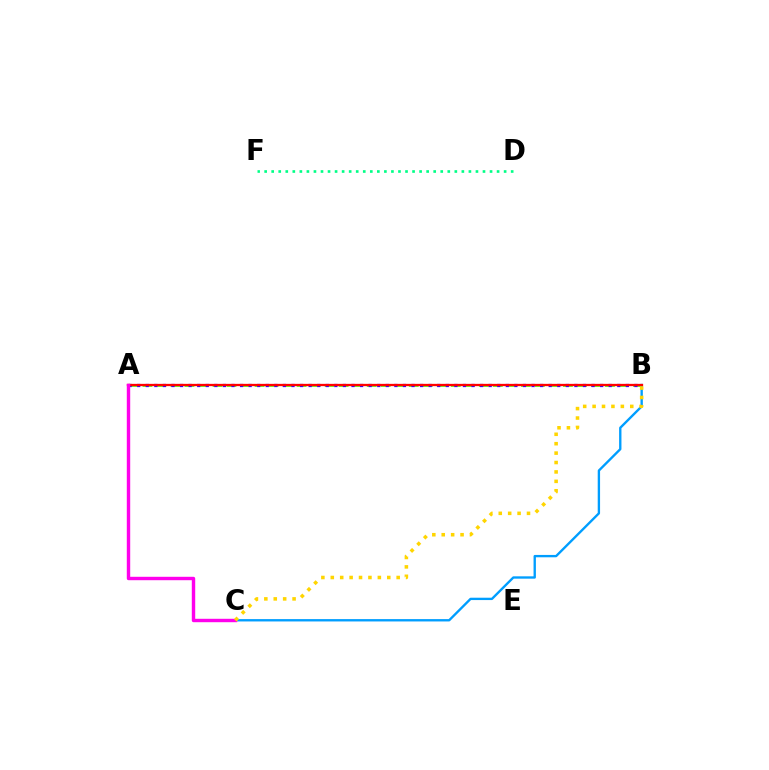{('A', 'B'): [{'color': '#4fff00', 'line_style': 'dashed', 'thickness': 1.9}, {'color': '#3700ff', 'line_style': 'dotted', 'thickness': 2.33}, {'color': '#ff0000', 'line_style': 'solid', 'thickness': 1.65}], ('B', 'C'): [{'color': '#009eff', 'line_style': 'solid', 'thickness': 1.69}, {'color': '#ffd500', 'line_style': 'dotted', 'thickness': 2.56}], ('A', 'C'): [{'color': '#ff00ed', 'line_style': 'solid', 'thickness': 2.46}], ('D', 'F'): [{'color': '#00ff86', 'line_style': 'dotted', 'thickness': 1.91}]}